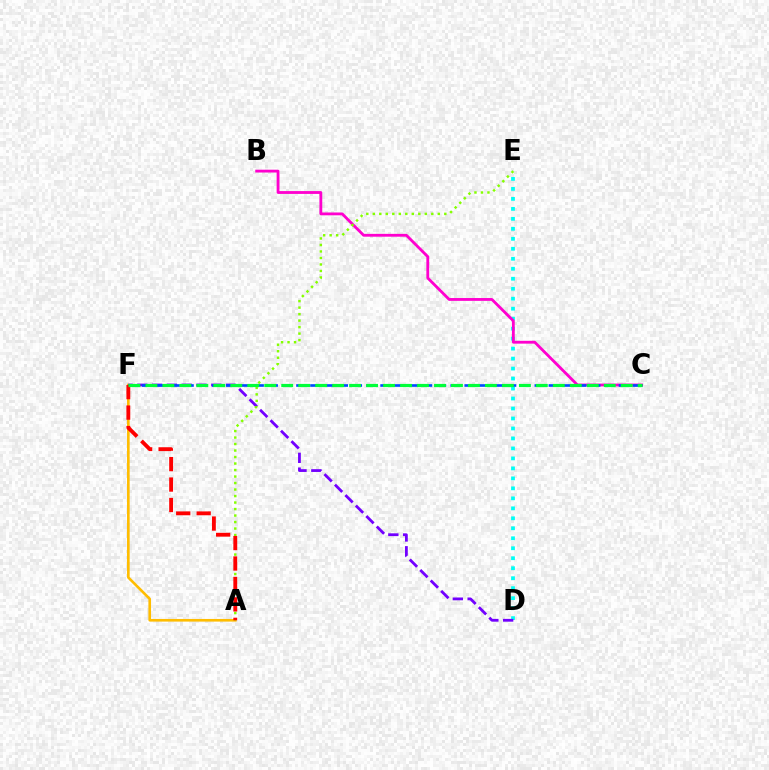{('D', 'E'): [{'color': '#00fff6', 'line_style': 'dotted', 'thickness': 2.71}], ('A', 'F'): [{'color': '#ffbd00', 'line_style': 'solid', 'thickness': 1.9}, {'color': '#ff0000', 'line_style': 'dashed', 'thickness': 2.78}], ('B', 'C'): [{'color': '#ff00cf', 'line_style': 'solid', 'thickness': 2.04}], ('D', 'F'): [{'color': '#7200ff', 'line_style': 'dashed', 'thickness': 2.01}], ('A', 'E'): [{'color': '#84ff00', 'line_style': 'dotted', 'thickness': 1.77}], ('C', 'F'): [{'color': '#004bff', 'line_style': 'dashed', 'thickness': 1.9}, {'color': '#00ff39', 'line_style': 'dashed', 'thickness': 2.31}]}